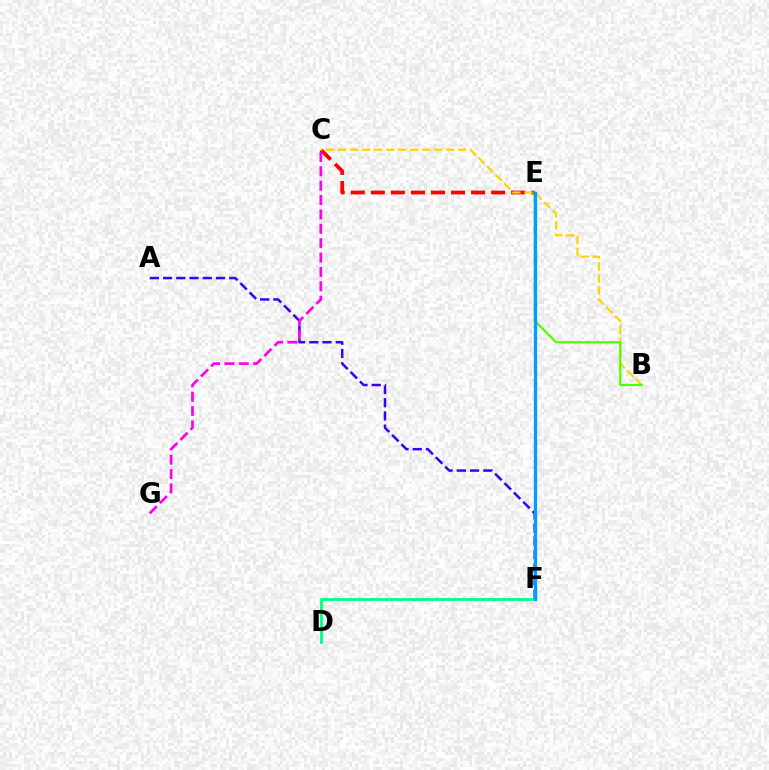{('A', 'F'): [{'color': '#3700ff', 'line_style': 'dashed', 'thickness': 1.8}], ('C', 'E'): [{'color': '#ff0000', 'line_style': 'dashed', 'thickness': 2.72}], ('D', 'F'): [{'color': '#00ff86', 'line_style': 'solid', 'thickness': 2.02}], ('C', 'G'): [{'color': '#ff00ed', 'line_style': 'dashed', 'thickness': 1.95}], ('B', 'C'): [{'color': '#ffd500', 'line_style': 'dashed', 'thickness': 1.63}], ('B', 'E'): [{'color': '#4fff00', 'line_style': 'solid', 'thickness': 1.6}], ('E', 'F'): [{'color': '#009eff', 'line_style': 'solid', 'thickness': 2.37}]}